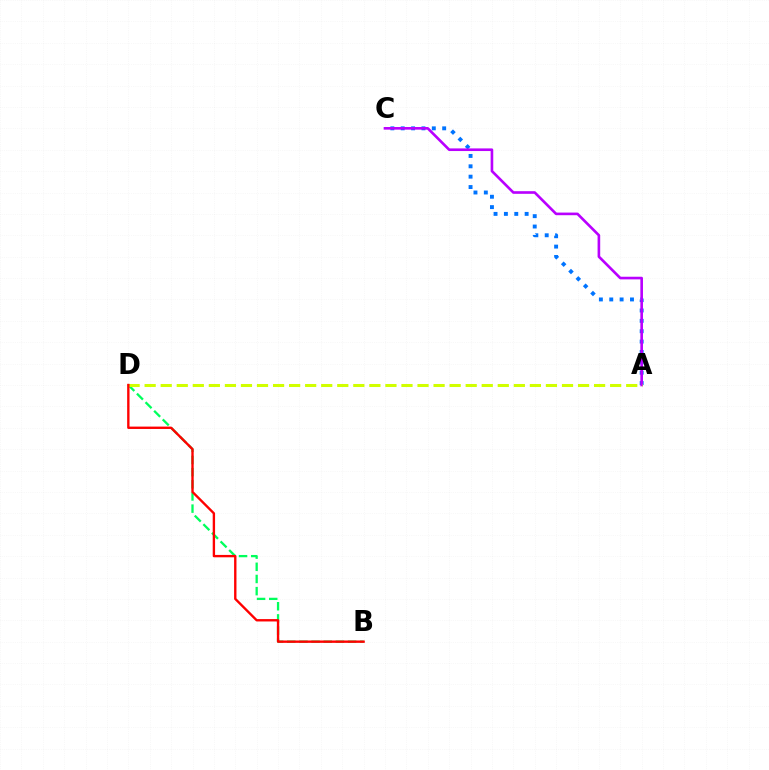{('A', 'C'): [{'color': '#0074ff', 'line_style': 'dotted', 'thickness': 2.82}, {'color': '#b900ff', 'line_style': 'solid', 'thickness': 1.89}], ('B', 'D'): [{'color': '#00ff5c', 'line_style': 'dashed', 'thickness': 1.65}, {'color': '#ff0000', 'line_style': 'solid', 'thickness': 1.71}], ('A', 'D'): [{'color': '#d1ff00', 'line_style': 'dashed', 'thickness': 2.18}]}